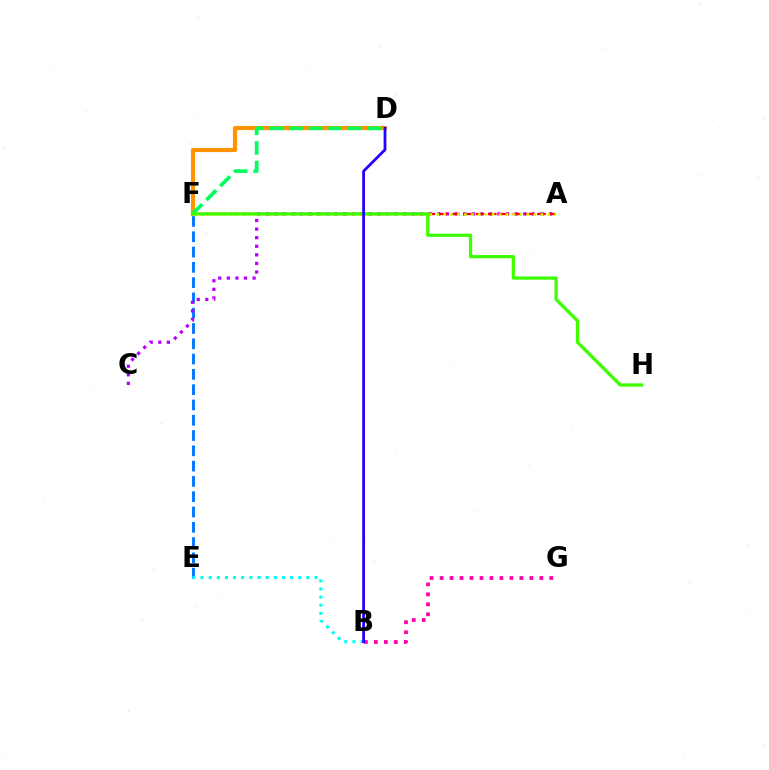{('E', 'F'): [{'color': '#0074ff', 'line_style': 'dashed', 'thickness': 2.08}], ('A', 'C'): [{'color': '#b900ff', 'line_style': 'dotted', 'thickness': 2.33}], ('A', 'F'): [{'color': '#ff0000', 'line_style': 'dashed', 'thickness': 1.67}, {'color': '#d1ff00', 'line_style': 'dotted', 'thickness': 1.89}], ('B', 'E'): [{'color': '#00fff6', 'line_style': 'dotted', 'thickness': 2.21}], ('D', 'F'): [{'color': '#ff9400', 'line_style': 'solid', 'thickness': 2.98}, {'color': '#00ff5c', 'line_style': 'dashed', 'thickness': 2.67}], ('B', 'G'): [{'color': '#ff00ac', 'line_style': 'dotted', 'thickness': 2.71}], ('F', 'H'): [{'color': '#3dff00', 'line_style': 'solid', 'thickness': 2.35}], ('B', 'D'): [{'color': '#2500ff', 'line_style': 'solid', 'thickness': 2.0}]}